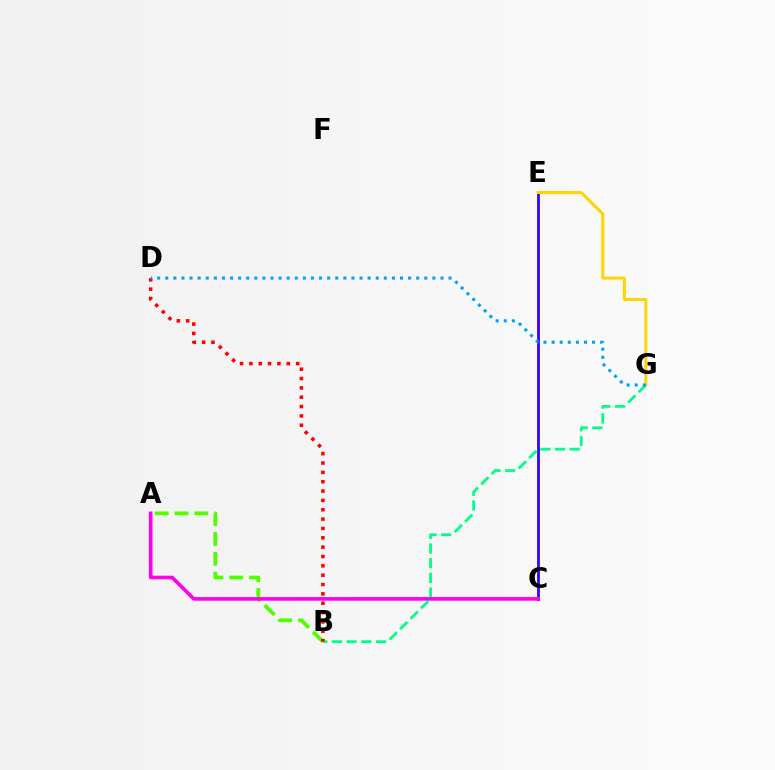{('A', 'B'): [{'color': '#4fff00', 'line_style': 'dashed', 'thickness': 2.69}], ('C', 'E'): [{'color': '#3700ff', 'line_style': 'solid', 'thickness': 2.0}], ('B', 'G'): [{'color': '#00ff86', 'line_style': 'dashed', 'thickness': 2.0}], ('E', 'G'): [{'color': '#ffd500', 'line_style': 'solid', 'thickness': 2.17}], ('A', 'C'): [{'color': '#ff00ed', 'line_style': 'solid', 'thickness': 2.61}], ('B', 'D'): [{'color': '#ff0000', 'line_style': 'dotted', 'thickness': 2.54}], ('D', 'G'): [{'color': '#009eff', 'line_style': 'dotted', 'thickness': 2.2}]}